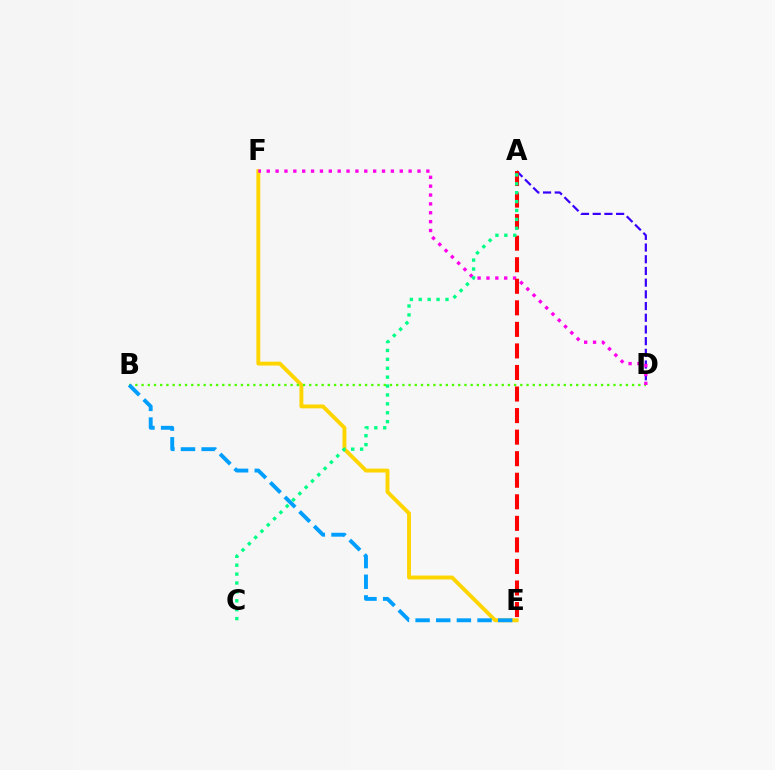{('A', 'D'): [{'color': '#3700ff', 'line_style': 'dashed', 'thickness': 1.59}], ('E', 'F'): [{'color': '#ffd500', 'line_style': 'solid', 'thickness': 2.8}], ('B', 'D'): [{'color': '#4fff00', 'line_style': 'dotted', 'thickness': 1.69}], ('D', 'F'): [{'color': '#ff00ed', 'line_style': 'dotted', 'thickness': 2.41}], ('A', 'E'): [{'color': '#ff0000', 'line_style': 'dashed', 'thickness': 2.93}], ('A', 'C'): [{'color': '#00ff86', 'line_style': 'dotted', 'thickness': 2.42}], ('B', 'E'): [{'color': '#009eff', 'line_style': 'dashed', 'thickness': 2.8}]}